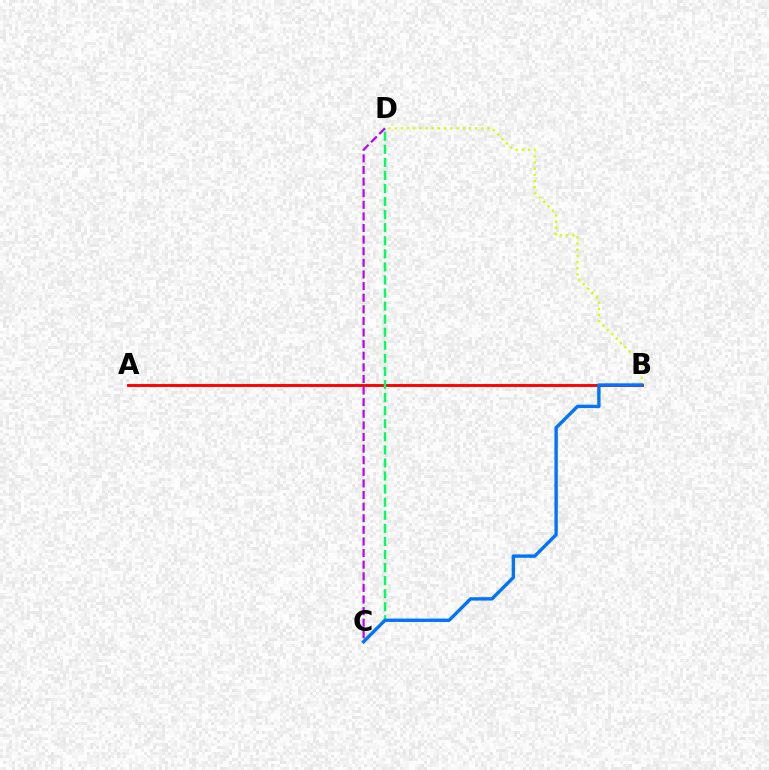{('A', 'B'): [{'color': '#ff0000', 'line_style': 'solid', 'thickness': 2.08}], ('C', 'D'): [{'color': '#b900ff', 'line_style': 'dashed', 'thickness': 1.58}, {'color': '#00ff5c', 'line_style': 'dashed', 'thickness': 1.78}], ('B', 'D'): [{'color': '#d1ff00', 'line_style': 'dotted', 'thickness': 1.68}], ('B', 'C'): [{'color': '#0074ff', 'line_style': 'solid', 'thickness': 2.43}]}